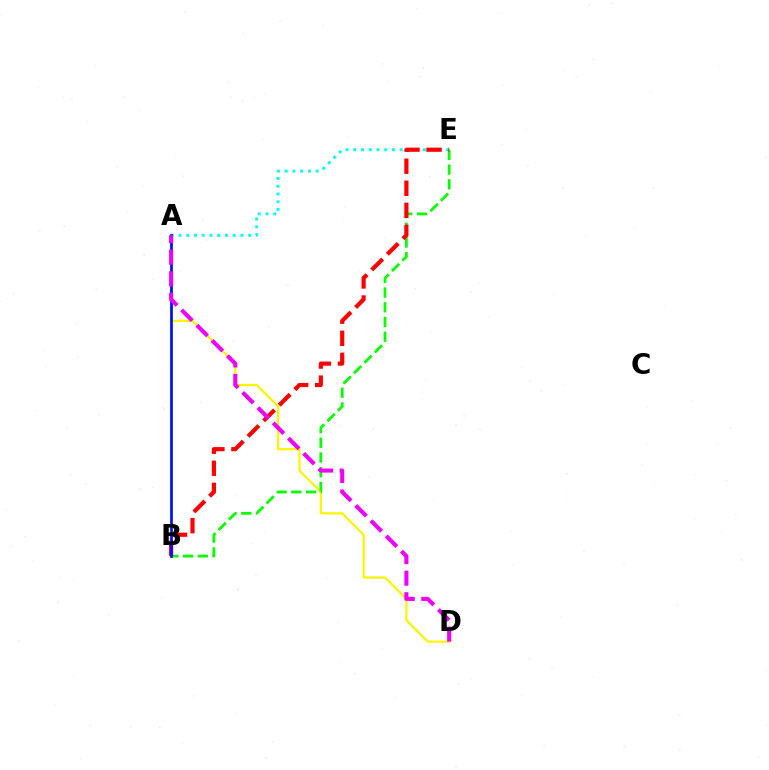{('A', 'D'): [{'color': '#fcf500', 'line_style': 'solid', 'thickness': 1.61}, {'color': '#ee00ff', 'line_style': 'dashed', 'thickness': 2.93}], ('A', 'E'): [{'color': '#00fff6', 'line_style': 'dotted', 'thickness': 2.1}], ('B', 'E'): [{'color': '#08ff00', 'line_style': 'dashed', 'thickness': 2.0}, {'color': '#ff0000', 'line_style': 'dashed', 'thickness': 3.0}], ('A', 'B'): [{'color': '#0010ff', 'line_style': 'solid', 'thickness': 1.97}]}